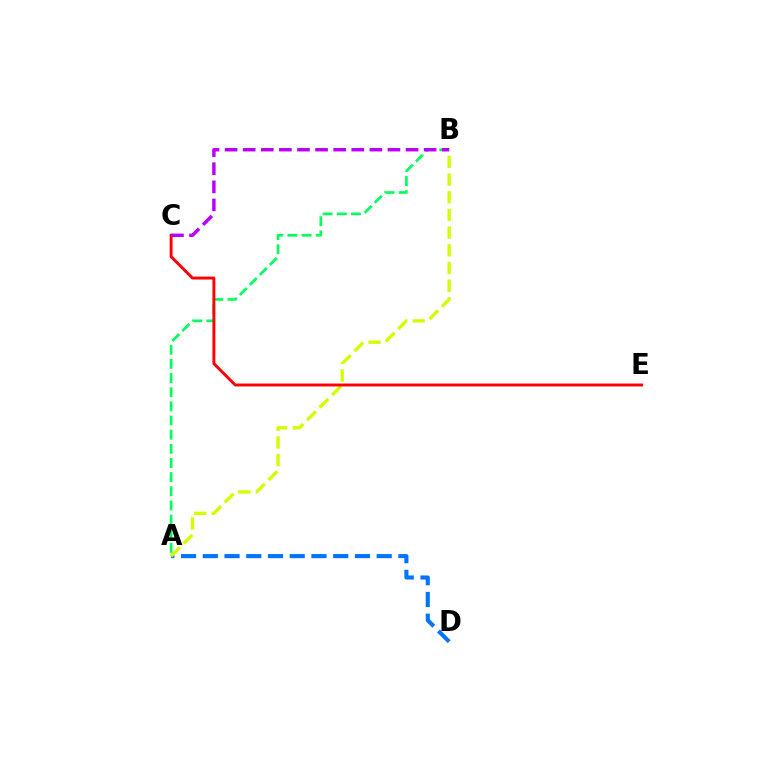{('A', 'B'): [{'color': '#00ff5c', 'line_style': 'dashed', 'thickness': 1.92}, {'color': '#d1ff00', 'line_style': 'dashed', 'thickness': 2.4}], ('A', 'D'): [{'color': '#0074ff', 'line_style': 'dashed', 'thickness': 2.95}], ('C', 'E'): [{'color': '#ff0000', 'line_style': 'solid', 'thickness': 2.1}], ('B', 'C'): [{'color': '#b900ff', 'line_style': 'dashed', 'thickness': 2.46}]}